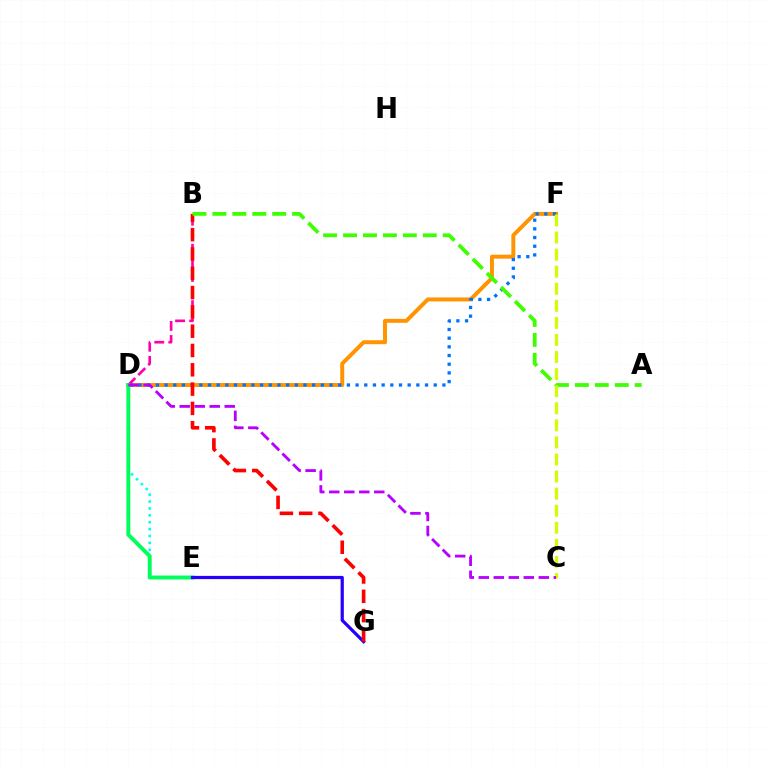{('D', 'F'): [{'color': '#ff9400', 'line_style': 'solid', 'thickness': 2.85}, {'color': '#0074ff', 'line_style': 'dotted', 'thickness': 2.36}], ('D', 'E'): [{'color': '#00fff6', 'line_style': 'dotted', 'thickness': 1.87}, {'color': '#00ff5c', 'line_style': 'solid', 'thickness': 2.83}], ('B', 'D'): [{'color': '#ff00ac', 'line_style': 'dashed', 'thickness': 1.91}], ('E', 'G'): [{'color': '#2500ff', 'line_style': 'solid', 'thickness': 2.32}], ('B', 'G'): [{'color': '#ff0000', 'line_style': 'dashed', 'thickness': 2.62}], ('A', 'B'): [{'color': '#3dff00', 'line_style': 'dashed', 'thickness': 2.71}], ('C', 'F'): [{'color': '#d1ff00', 'line_style': 'dashed', 'thickness': 2.32}], ('C', 'D'): [{'color': '#b900ff', 'line_style': 'dashed', 'thickness': 2.04}]}